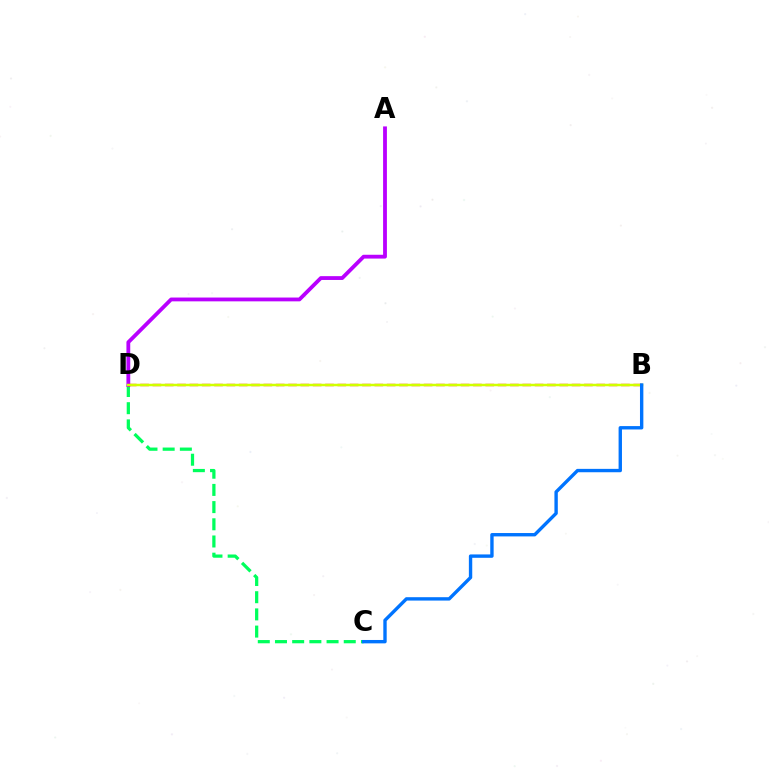{('C', 'D'): [{'color': '#00ff5c', 'line_style': 'dashed', 'thickness': 2.34}], ('A', 'D'): [{'color': '#b900ff', 'line_style': 'solid', 'thickness': 2.75}], ('B', 'D'): [{'color': '#ff0000', 'line_style': 'dashed', 'thickness': 1.67}, {'color': '#d1ff00', 'line_style': 'solid', 'thickness': 1.79}], ('B', 'C'): [{'color': '#0074ff', 'line_style': 'solid', 'thickness': 2.43}]}